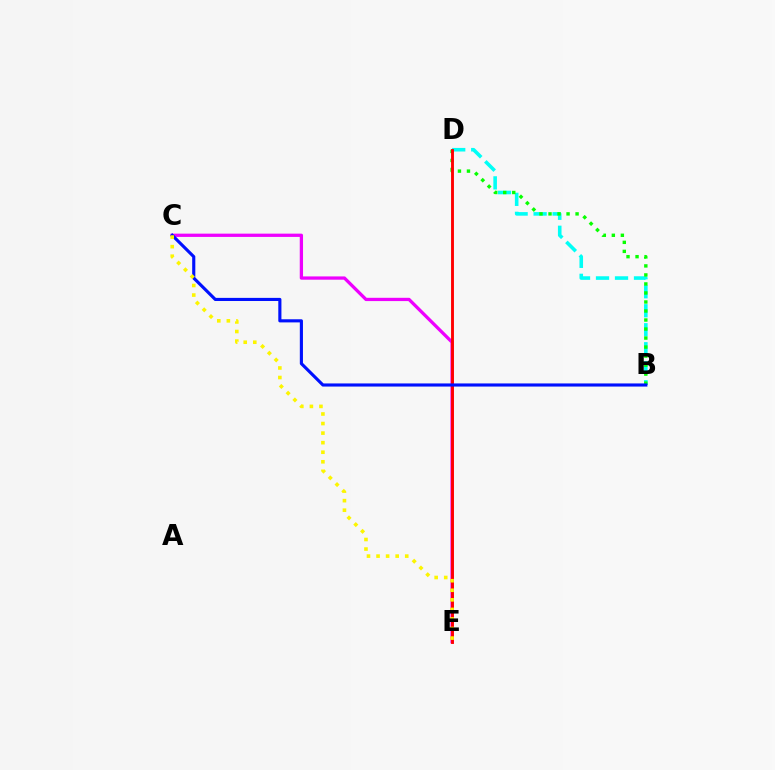{('B', 'D'): [{'color': '#00fff6', 'line_style': 'dashed', 'thickness': 2.58}, {'color': '#08ff00', 'line_style': 'dotted', 'thickness': 2.45}], ('C', 'E'): [{'color': '#ee00ff', 'line_style': 'solid', 'thickness': 2.36}, {'color': '#fcf500', 'line_style': 'dotted', 'thickness': 2.6}], ('D', 'E'): [{'color': '#ff0000', 'line_style': 'solid', 'thickness': 2.07}], ('B', 'C'): [{'color': '#0010ff', 'line_style': 'solid', 'thickness': 2.25}]}